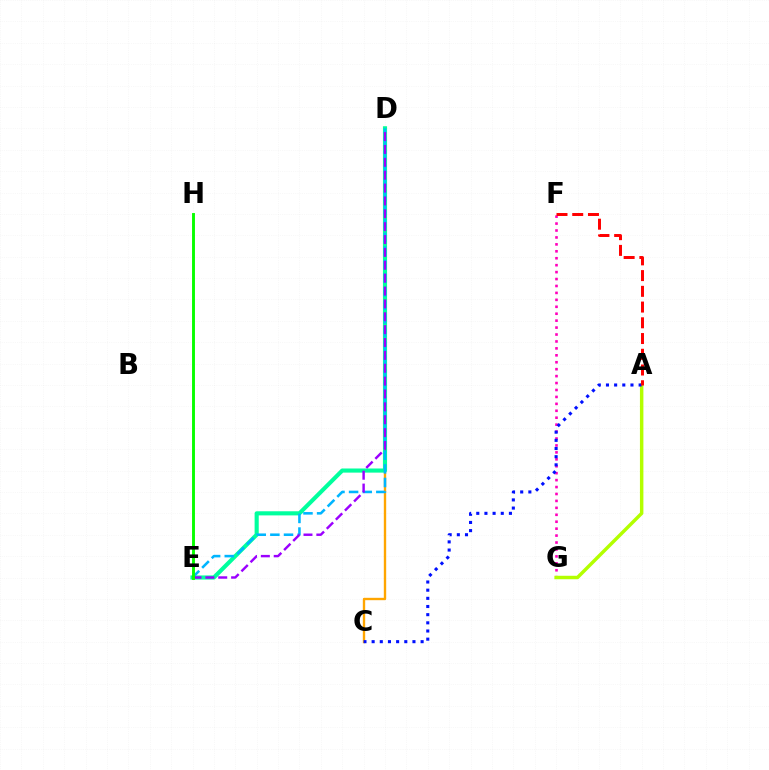{('C', 'D'): [{'color': '#ffa500', 'line_style': 'solid', 'thickness': 1.71}], ('D', 'E'): [{'color': '#00ff9d', 'line_style': 'solid', 'thickness': 2.97}, {'color': '#00b5ff', 'line_style': 'dashed', 'thickness': 1.85}, {'color': '#9b00ff', 'line_style': 'dashed', 'thickness': 1.75}], ('F', 'G'): [{'color': '#ff00bd', 'line_style': 'dotted', 'thickness': 1.88}], ('A', 'G'): [{'color': '#b3ff00', 'line_style': 'solid', 'thickness': 2.49}], ('A', 'C'): [{'color': '#0010ff', 'line_style': 'dotted', 'thickness': 2.22}], ('E', 'H'): [{'color': '#08ff00', 'line_style': 'solid', 'thickness': 2.09}], ('A', 'F'): [{'color': '#ff0000', 'line_style': 'dashed', 'thickness': 2.14}]}